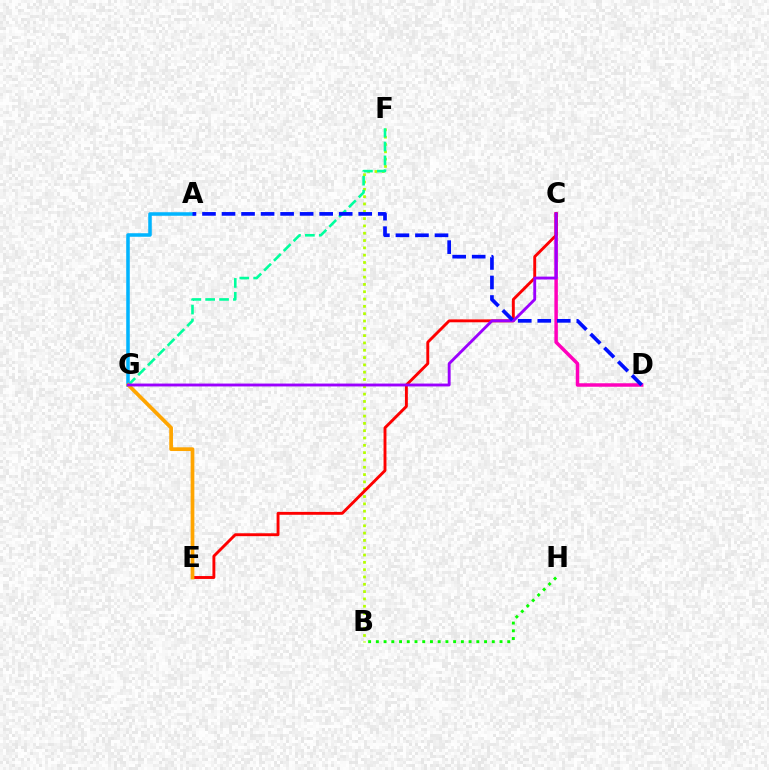{('B', 'H'): [{'color': '#08ff00', 'line_style': 'dotted', 'thickness': 2.1}], ('B', 'F'): [{'color': '#b3ff00', 'line_style': 'dotted', 'thickness': 1.99}], ('C', 'D'): [{'color': '#ff00bd', 'line_style': 'solid', 'thickness': 2.51}], ('F', 'G'): [{'color': '#00ff9d', 'line_style': 'dashed', 'thickness': 1.89}], ('C', 'E'): [{'color': '#ff0000', 'line_style': 'solid', 'thickness': 2.08}], ('A', 'G'): [{'color': '#00b5ff', 'line_style': 'solid', 'thickness': 2.54}], ('E', 'G'): [{'color': '#ffa500', 'line_style': 'solid', 'thickness': 2.68}], ('C', 'G'): [{'color': '#9b00ff', 'line_style': 'solid', 'thickness': 2.07}], ('A', 'D'): [{'color': '#0010ff', 'line_style': 'dashed', 'thickness': 2.65}]}